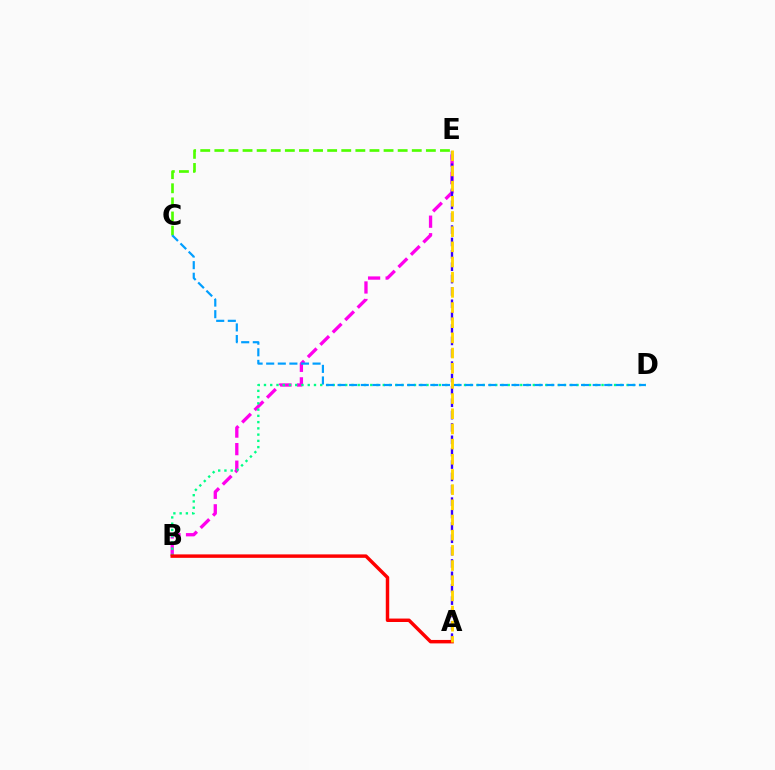{('C', 'E'): [{'color': '#4fff00', 'line_style': 'dashed', 'thickness': 1.92}], ('B', 'E'): [{'color': '#ff00ed', 'line_style': 'dashed', 'thickness': 2.38}], ('A', 'E'): [{'color': '#3700ff', 'line_style': 'dashed', 'thickness': 1.68}, {'color': '#ffd500', 'line_style': 'dashed', 'thickness': 2.06}], ('B', 'D'): [{'color': '#00ff86', 'line_style': 'dotted', 'thickness': 1.7}], ('C', 'D'): [{'color': '#009eff', 'line_style': 'dashed', 'thickness': 1.58}], ('A', 'B'): [{'color': '#ff0000', 'line_style': 'solid', 'thickness': 2.48}]}